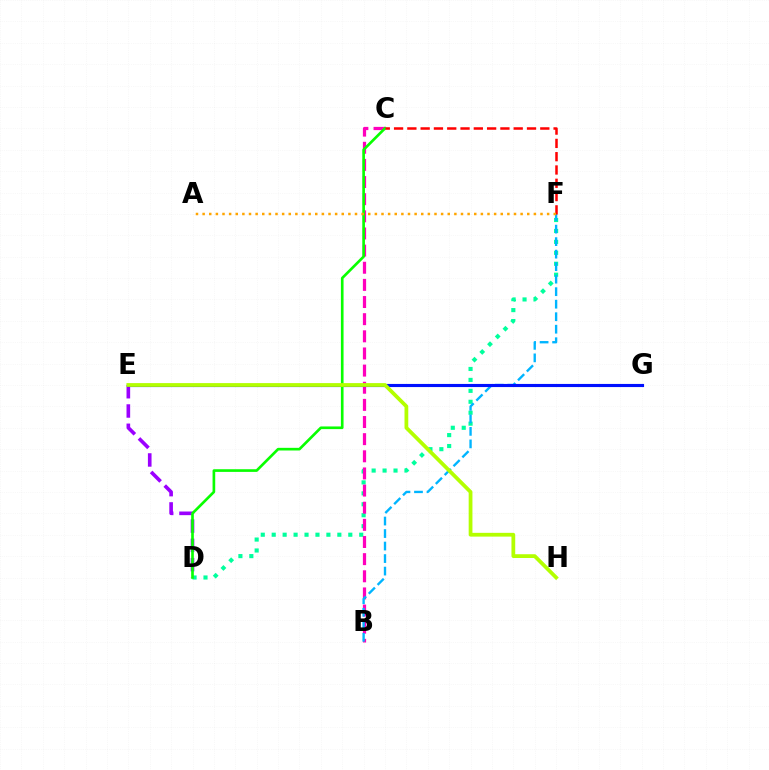{('D', 'E'): [{'color': '#9b00ff', 'line_style': 'dashed', 'thickness': 2.62}], ('D', 'F'): [{'color': '#00ff9d', 'line_style': 'dotted', 'thickness': 2.97}], ('B', 'C'): [{'color': '#ff00bd', 'line_style': 'dashed', 'thickness': 2.33}], ('B', 'F'): [{'color': '#00b5ff', 'line_style': 'dashed', 'thickness': 1.7}], ('E', 'G'): [{'color': '#0010ff', 'line_style': 'solid', 'thickness': 2.25}], ('C', 'D'): [{'color': '#08ff00', 'line_style': 'solid', 'thickness': 1.91}], ('C', 'F'): [{'color': '#ff0000', 'line_style': 'dashed', 'thickness': 1.81}], ('E', 'H'): [{'color': '#b3ff00', 'line_style': 'solid', 'thickness': 2.71}], ('A', 'F'): [{'color': '#ffa500', 'line_style': 'dotted', 'thickness': 1.8}]}